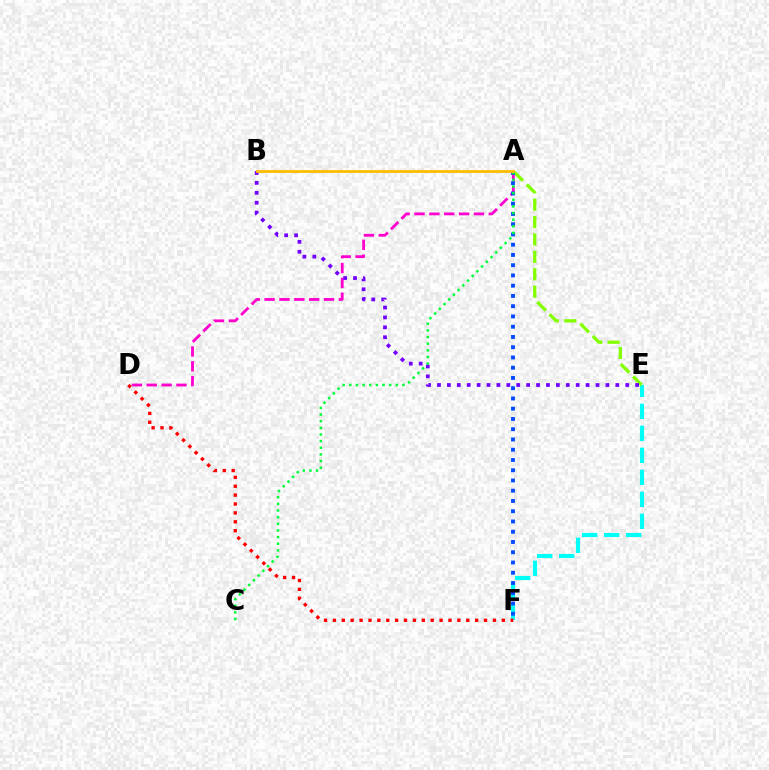{('E', 'F'): [{'color': '#00fff6', 'line_style': 'dashed', 'thickness': 2.99}], ('A', 'E'): [{'color': '#84ff00', 'line_style': 'dashed', 'thickness': 2.36}], ('A', 'D'): [{'color': '#ff00cf', 'line_style': 'dashed', 'thickness': 2.02}], ('D', 'F'): [{'color': '#ff0000', 'line_style': 'dotted', 'thickness': 2.42}], ('B', 'E'): [{'color': '#7200ff', 'line_style': 'dotted', 'thickness': 2.69}], ('A', 'F'): [{'color': '#004bff', 'line_style': 'dotted', 'thickness': 2.79}], ('A', 'C'): [{'color': '#00ff39', 'line_style': 'dotted', 'thickness': 1.8}], ('A', 'B'): [{'color': '#ffbd00', 'line_style': 'solid', 'thickness': 2.02}]}